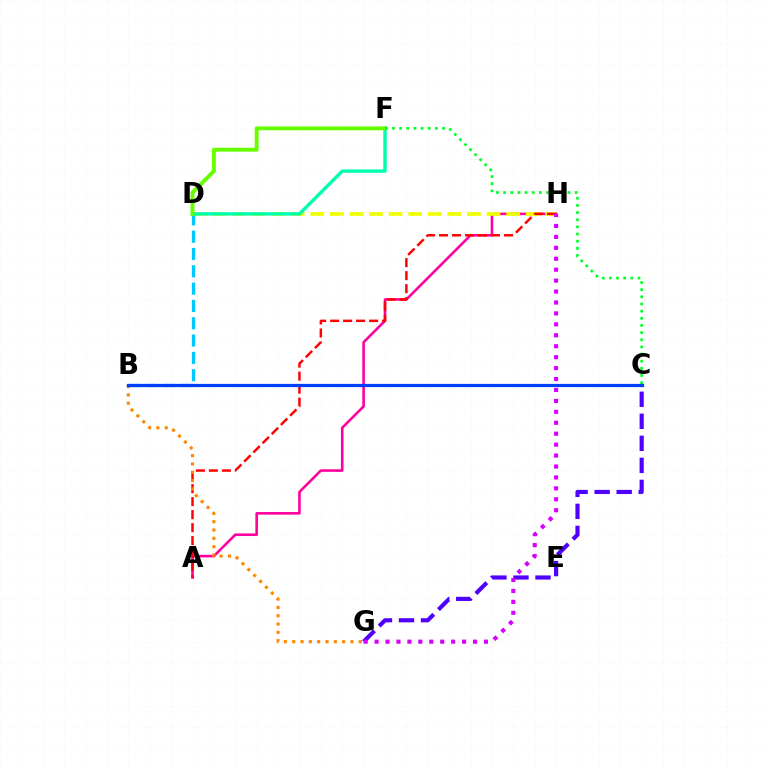{('A', 'H'): [{'color': '#ff00a0', 'line_style': 'solid', 'thickness': 1.87}, {'color': '#ff0000', 'line_style': 'dashed', 'thickness': 1.76}], ('D', 'H'): [{'color': '#eeff00', 'line_style': 'dashed', 'thickness': 2.66}], ('B', 'D'): [{'color': '#00c7ff', 'line_style': 'dashed', 'thickness': 2.35}], ('D', 'F'): [{'color': '#00ffaf', 'line_style': 'solid', 'thickness': 2.45}, {'color': '#66ff00', 'line_style': 'solid', 'thickness': 2.82}], ('B', 'G'): [{'color': '#ff8800', 'line_style': 'dotted', 'thickness': 2.26}], ('C', 'F'): [{'color': '#00ff27', 'line_style': 'dotted', 'thickness': 1.94}], ('C', 'G'): [{'color': '#4f00ff', 'line_style': 'dashed', 'thickness': 2.99}], ('G', 'H'): [{'color': '#d600ff', 'line_style': 'dotted', 'thickness': 2.97}], ('B', 'C'): [{'color': '#003fff', 'line_style': 'solid', 'thickness': 2.32}]}